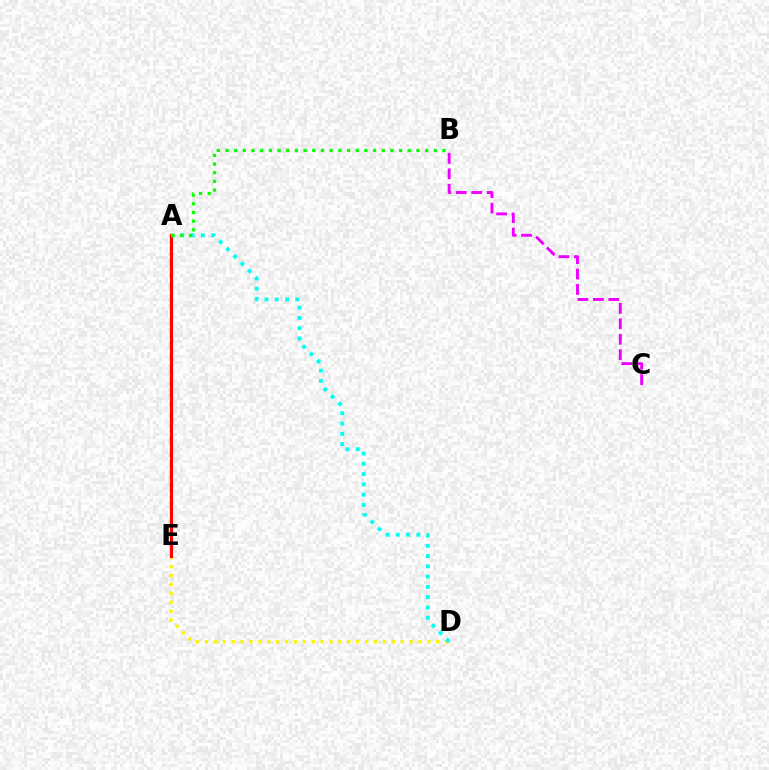{('A', 'E'): [{'color': '#0010ff', 'line_style': 'dashed', 'thickness': 1.61}, {'color': '#ff0000', 'line_style': 'solid', 'thickness': 2.22}], ('D', 'E'): [{'color': '#fcf500', 'line_style': 'dotted', 'thickness': 2.42}], ('A', 'D'): [{'color': '#00fff6', 'line_style': 'dotted', 'thickness': 2.79}], ('A', 'B'): [{'color': '#08ff00', 'line_style': 'dotted', 'thickness': 2.36}], ('B', 'C'): [{'color': '#ee00ff', 'line_style': 'dashed', 'thickness': 2.1}]}